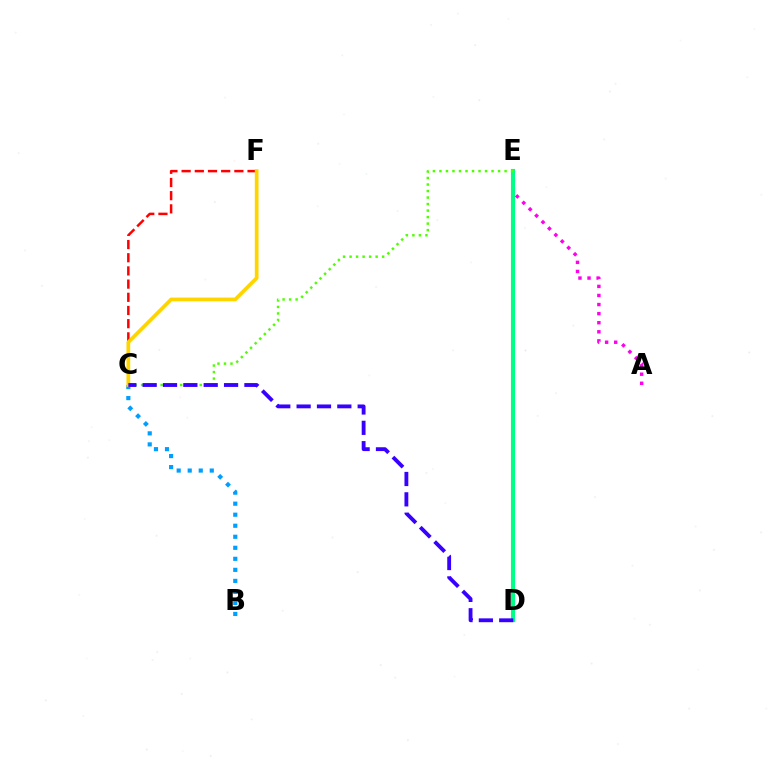{('B', 'C'): [{'color': '#009eff', 'line_style': 'dotted', 'thickness': 3.0}], ('A', 'E'): [{'color': '#ff00ed', 'line_style': 'dotted', 'thickness': 2.47}], ('D', 'E'): [{'color': '#00ff86', 'line_style': 'solid', 'thickness': 2.98}], ('C', 'E'): [{'color': '#4fff00', 'line_style': 'dotted', 'thickness': 1.77}], ('C', 'F'): [{'color': '#ff0000', 'line_style': 'dashed', 'thickness': 1.79}, {'color': '#ffd500', 'line_style': 'solid', 'thickness': 2.69}], ('C', 'D'): [{'color': '#3700ff', 'line_style': 'dashed', 'thickness': 2.77}]}